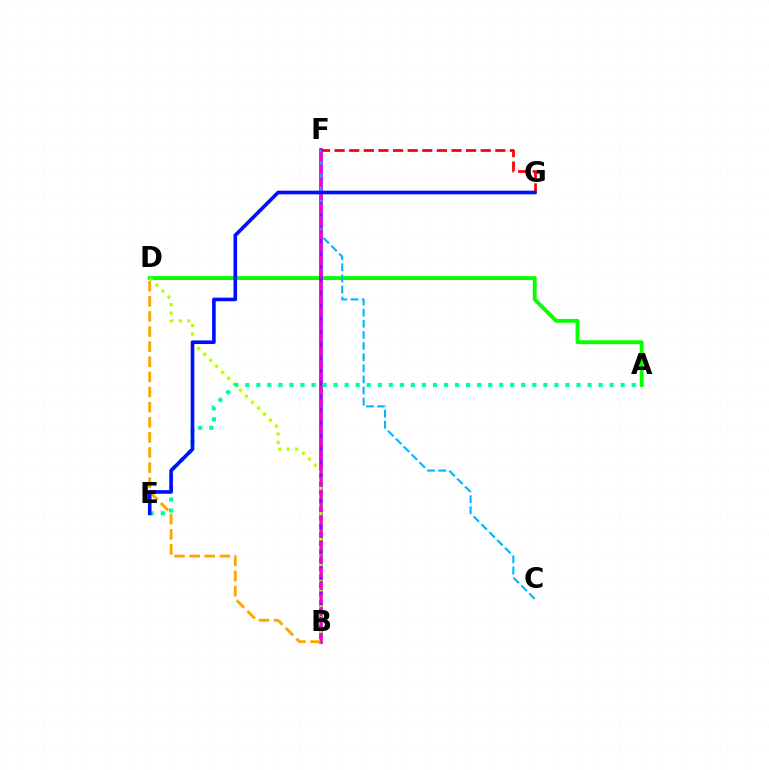{('A', 'D'): [{'color': '#08ff00', 'line_style': 'solid', 'thickness': 2.79}], ('B', 'F'): [{'color': '#9b00ff', 'line_style': 'solid', 'thickness': 2.63}, {'color': '#ff00bd', 'line_style': 'dashed', 'thickness': 1.77}], ('C', 'F'): [{'color': '#00b5ff', 'line_style': 'dashed', 'thickness': 1.51}], ('B', 'D'): [{'color': '#ffa500', 'line_style': 'dashed', 'thickness': 2.05}, {'color': '#b3ff00', 'line_style': 'dotted', 'thickness': 2.3}], ('A', 'E'): [{'color': '#00ff9d', 'line_style': 'dotted', 'thickness': 3.0}], ('F', 'G'): [{'color': '#ff0000', 'line_style': 'dashed', 'thickness': 1.98}], ('E', 'G'): [{'color': '#0010ff', 'line_style': 'solid', 'thickness': 2.62}]}